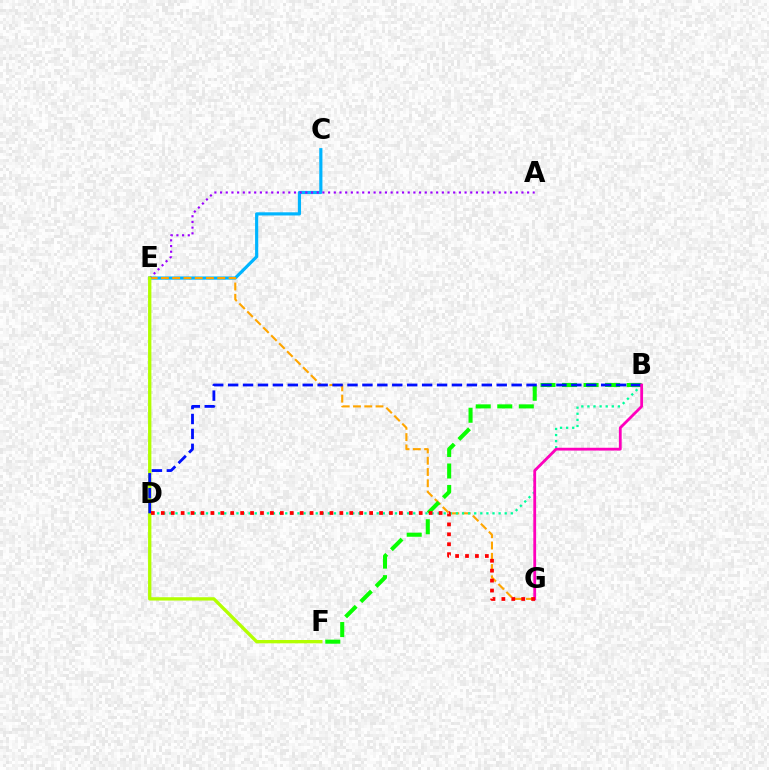{('C', 'E'): [{'color': '#00b5ff', 'line_style': 'solid', 'thickness': 2.29}], ('E', 'G'): [{'color': '#ffa500', 'line_style': 'dashed', 'thickness': 1.53}], ('A', 'E'): [{'color': '#9b00ff', 'line_style': 'dotted', 'thickness': 1.54}], ('E', 'F'): [{'color': '#b3ff00', 'line_style': 'solid', 'thickness': 2.39}], ('B', 'D'): [{'color': '#00ff9d', 'line_style': 'dotted', 'thickness': 1.66}, {'color': '#0010ff', 'line_style': 'dashed', 'thickness': 2.03}], ('B', 'F'): [{'color': '#08ff00', 'line_style': 'dashed', 'thickness': 2.93}], ('B', 'G'): [{'color': '#ff00bd', 'line_style': 'solid', 'thickness': 2.02}], ('D', 'G'): [{'color': '#ff0000', 'line_style': 'dotted', 'thickness': 2.7}]}